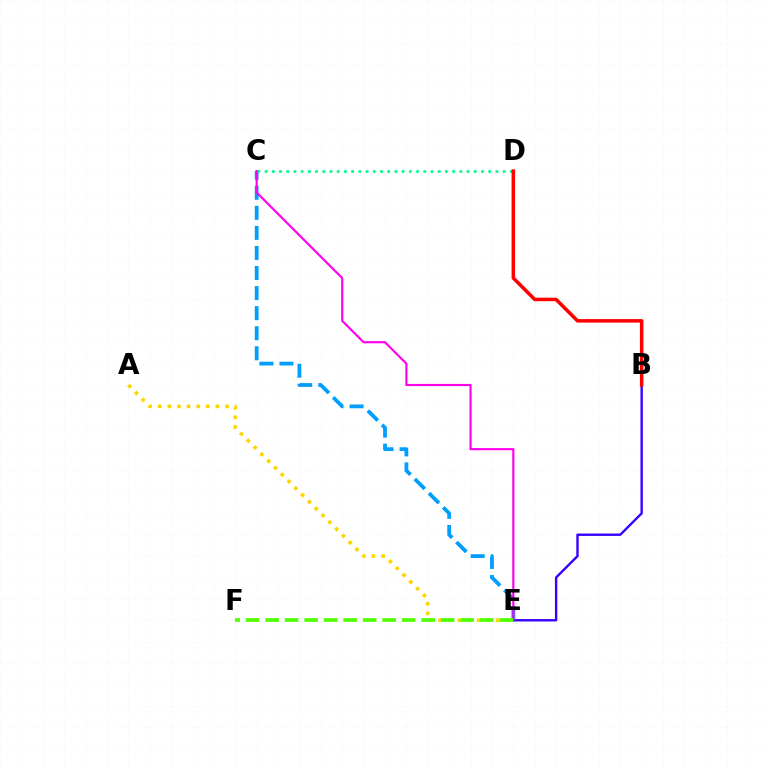{('B', 'E'): [{'color': '#3700ff', 'line_style': 'solid', 'thickness': 1.73}], ('C', 'E'): [{'color': '#009eff', 'line_style': 'dashed', 'thickness': 2.73}, {'color': '#ff00ed', 'line_style': 'solid', 'thickness': 1.56}], ('C', 'D'): [{'color': '#00ff86', 'line_style': 'dotted', 'thickness': 1.96}], ('A', 'E'): [{'color': '#ffd500', 'line_style': 'dotted', 'thickness': 2.61}], ('B', 'D'): [{'color': '#ff0000', 'line_style': 'solid', 'thickness': 2.53}], ('E', 'F'): [{'color': '#4fff00', 'line_style': 'dashed', 'thickness': 2.65}]}